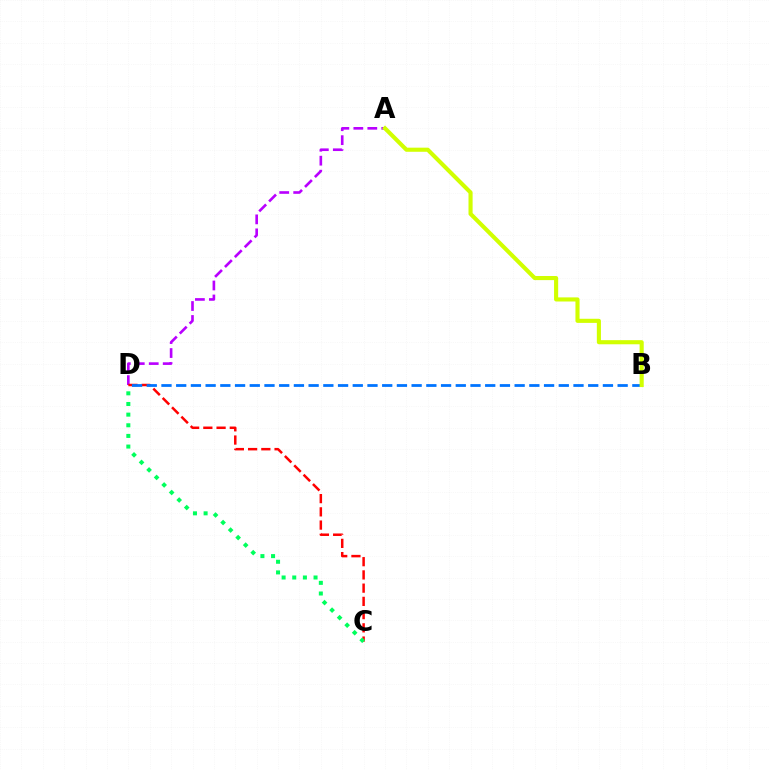{('A', 'D'): [{'color': '#b900ff', 'line_style': 'dashed', 'thickness': 1.9}], ('C', 'D'): [{'color': '#ff0000', 'line_style': 'dashed', 'thickness': 1.8}, {'color': '#00ff5c', 'line_style': 'dotted', 'thickness': 2.89}], ('B', 'D'): [{'color': '#0074ff', 'line_style': 'dashed', 'thickness': 2.0}], ('A', 'B'): [{'color': '#d1ff00', 'line_style': 'solid', 'thickness': 2.96}]}